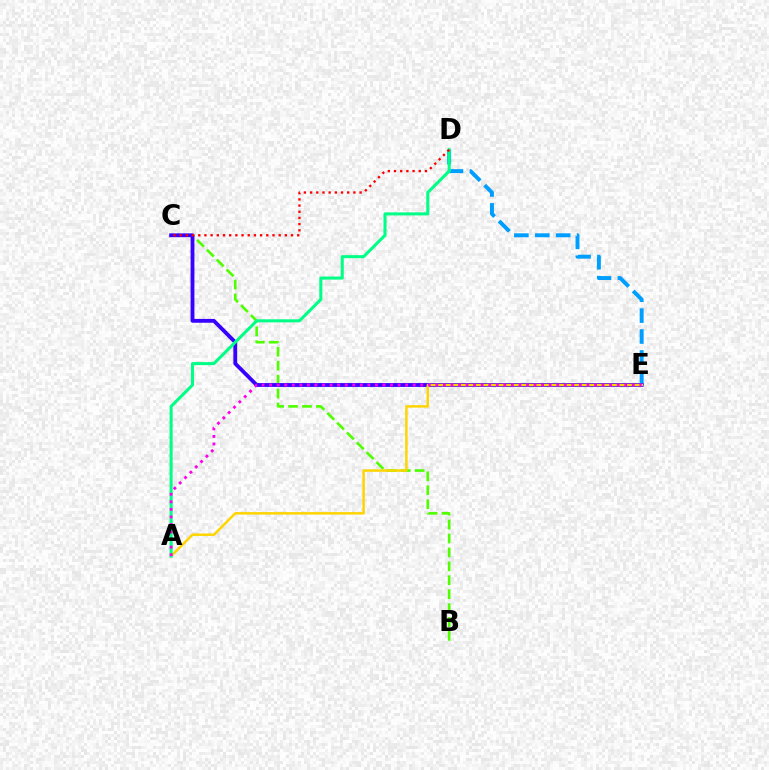{('B', 'C'): [{'color': '#4fff00', 'line_style': 'dashed', 'thickness': 1.89}], ('D', 'E'): [{'color': '#009eff', 'line_style': 'dashed', 'thickness': 2.84}], ('C', 'E'): [{'color': '#3700ff', 'line_style': 'solid', 'thickness': 2.75}], ('A', 'E'): [{'color': '#ffd500', 'line_style': 'solid', 'thickness': 1.78}, {'color': '#ff00ed', 'line_style': 'dotted', 'thickness': 2.05}], ('A', 'D'): [{'color': '#00ff86', 'line_style': 'solid', 'thickness': 2.2}], ('C', 'D'): [{'color': '#ff0000', 'line_style': 'dotted', 'thickness': 1.68}]}